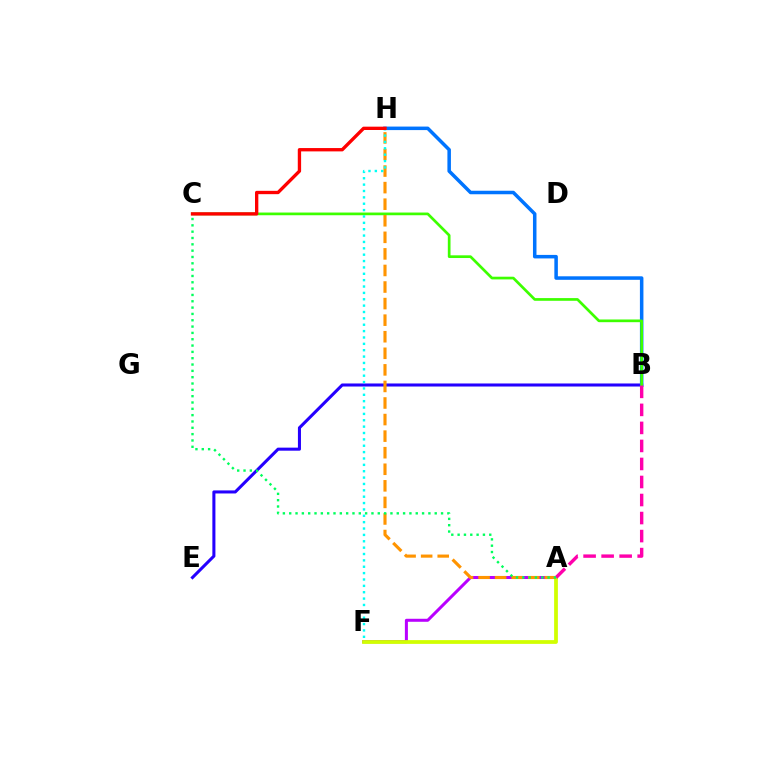{('B', 'E'): [{'color': '#2500ff', 'line_style': 'solid', 'thickness': 2.2}], ('B', 'H'): [{'color': '#0074ff', 'line_style': 'solid', 'thickness': 2.53}], ('A', 'F'): [{'color': '#b900ff', 'line_style': 'solid', 'thickness': 2.17}, {'color': '#d1ff00', 'line_style': 'solid', 'thickness': 2.7}], ('B', 'C'): [{'color': '#3dff00', 'line_style': 'solid', 'thickness': 1.94}], ('A', 'H'): [{'color': '#ff9400', 'line_style': 'dashed', 'thickness': 2.25}], ('A', 'B'): [{'color': '#ff00ac', 'line_style': 'dashed', 'thickness': 2.45}], ('F', 'H'): [{'color': '#00fff6', 'line_style': 'dotted', 'thickness': 1.73}], ('C', 'H'): [{'color': '#ff0000', 'line_style': 'solid', 'thickness': 2.4}], ('A', 'C'): [{'color': '#00ff5c', 'line_style': 'dotted', 'thickness': 1.72}]}